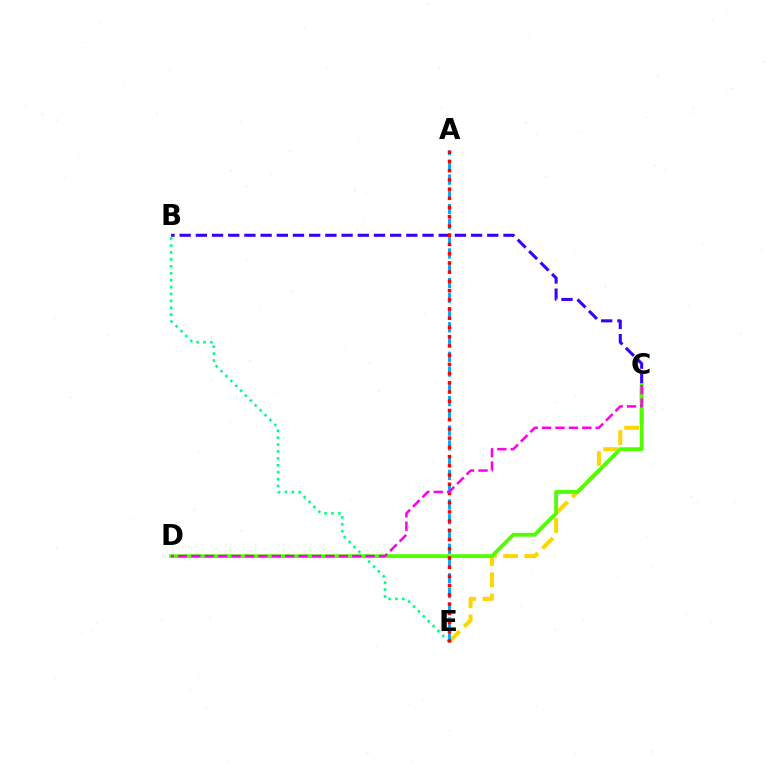{('C', 'E'): [{'color': '#ffd500', 'line_style': 'dashed', 'thickness': 2.88}], ('B', 'E'): [{'color': '#00ff86', 'line_style': 'dotted', 'thickness': 1.88}], ('A', 'E'): [{'color': '#009eff', 'line_style': 'dashed', 'thickness': 2.01}, {'color': '#ff0000', 'line_style': 'dotted', 'thickness': 2.51}], ('B', 'C'): [{'color': '#3700ff', 'line_style': 'dashed', 'thickness': 2.2}], ('C', 'D'): [{'color': '#4fff00', 'line_style': 'solid', 'thickness': 2.74}, {'color': '#ff00ed', 'line_style': 'dashed', 'thickness': 1.82}]}